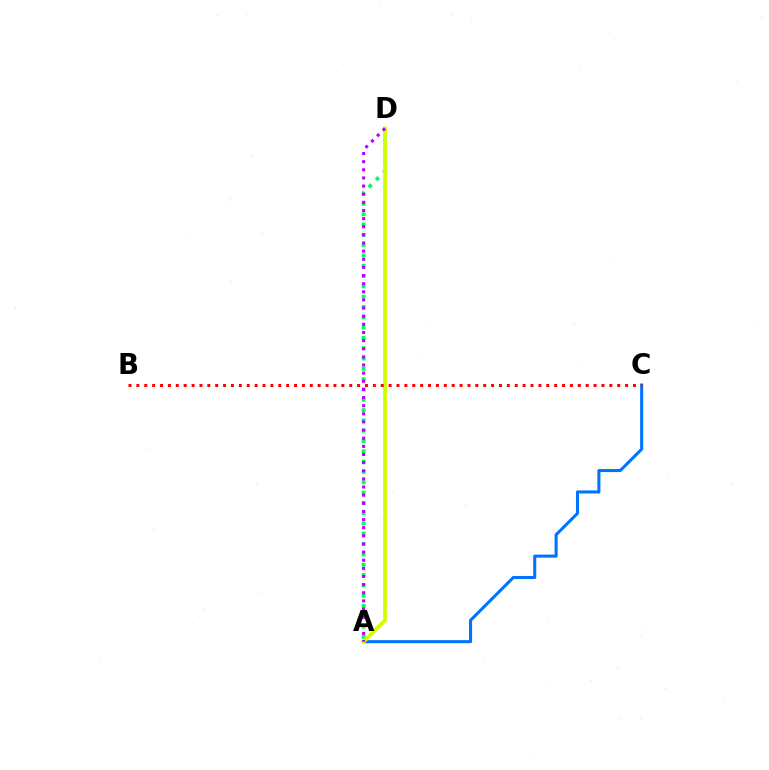{('A', 'C'): [{'color': '#0074ff', 'line_style': 'solid', 'thickness': 2.2}], ('A', 'D'): [{'color': '#00ff5c', 'line_style': 'dotted', 'thickness': 2.8}, {'color': '#d1ff00', 'line_style': 'solid', 'thickness': 2.69}, {'color': '#b900ff', 'line_style': 'dotted', 'thickness': 2.21}], ('B', 'C'): [{'color': '#ff0000', 'line_style': 'dotted', 'thickness': 2.14}]}